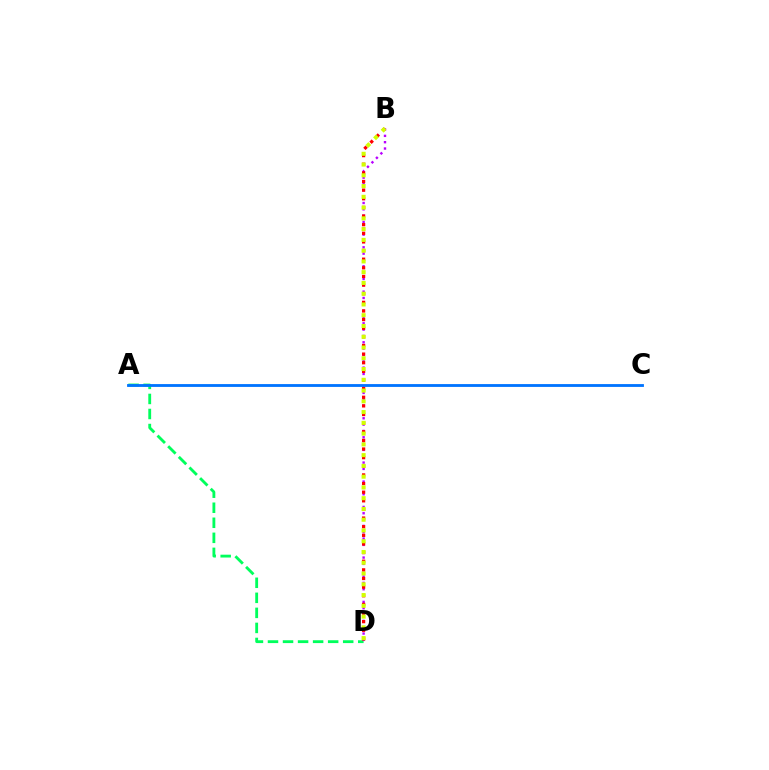{('A', 'D'): [{'color': '#00ff5c', 'line_style': 'dashed', 'thickness': 2.04}], ('B', 'D'): [{'color': '#b900ff', 'line_style': 'dotted', 'thickness': 1.72}, {'color': '#ff0000', 'line_style': 'dotted', 'thickness': 2.34}, {'color': '#d1ff00', 'line_style': 'dotted', 'thickness': 2.92}], ('A', 'C'): [{'color': '#0074ff', 'line_style': 'solid', 'thickness': 2.04}]}